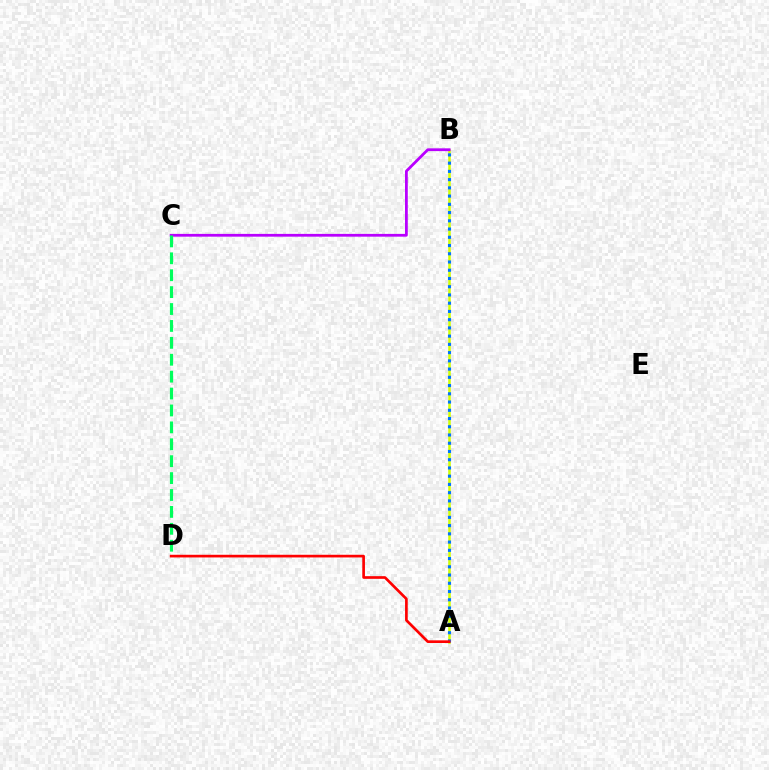{('A', 'B'): [{'color': '#d1ff00', 'line_style': 'solid', 'thickness': 1.81}, {'color': '#0074ff', 'line_style': 'dotted', 'thickness': 2.24}], ('B', 'C'): [{'color': '#b900ff', 'line_style': 'solid', 'thickness': 2.0}], ('A', 'D'): [{'color': '#ff0000', 'line_style': 'solid', 'thickness': 1.92}], ('C', 'D'): [{'color': '#00ff5c', 'line_style': 'dashed', 'thickness': 2.3}]}